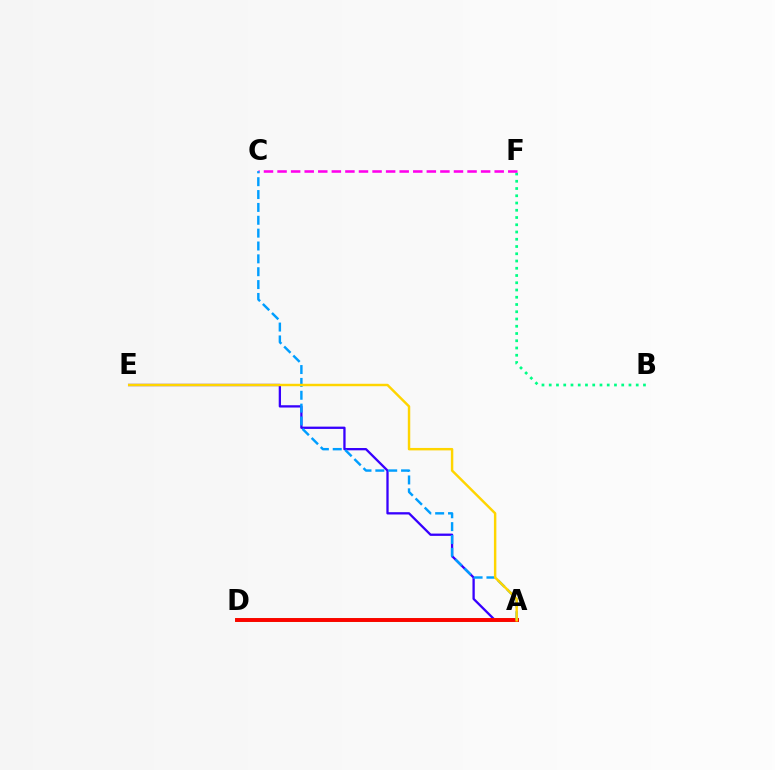{('A', 'E'): [{'color': '#3700ff', 'line_style': 'solid', 'thickness': 1.65}, {'color': '#ffd500', 'line_style': 'solid', 'thickness': 1.76}], ('A', 'D'): [{'color': '#4fff00', 'line_style': 'solid', 'thickness': 2.79}, {'color': '#ff0000', 'line_style': 'solid', 'thickness': 2.8}], ('B', 'F'): [{'color': '#00ff86', 'line_style': 'dotted', 'thickness': 1.97}], ('C', 'F'): [{'color': '#ff00ed', 'line_style': 'dashed', 'thickness': 1.84}], ('A', 'C'): [{'color': '#009eff', 'line_style': 'dashed', 'thickness': 1.75}]}